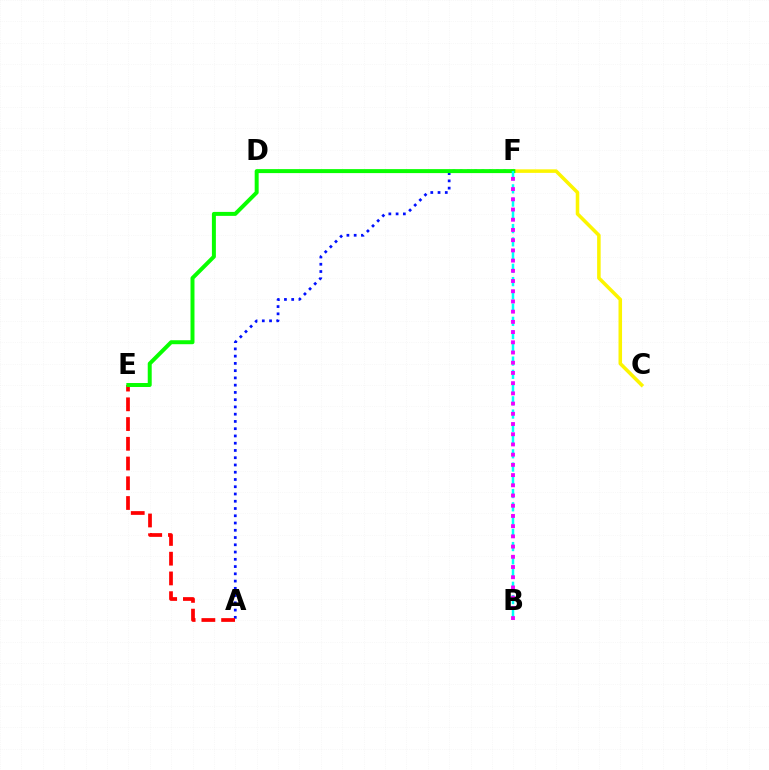{('A', 'F'): [{'color': '#0010ff', 'line_style': 'dotted', 'thickness': 1.97}], ('A', 'E'): [{'color': '#ff0000', 'line_style': 'dashed', 'thickness': 2.68}], ('C', 'F'): [{'color': '#fcf500', 'line_style': 'solid', 'thickness': 2.55}], ('E', 'F'): [{'color': '#08ff00', 'line_style': 'solid', 'thickness': 2.86}], ('B', 'F'): [{'color': '#00fff6', 'line_style': 'dashed', 'thickness': 1.8}, {'color': '#ee00ff', 'line_style': 'dotted', 'thickness': 2.78}]}